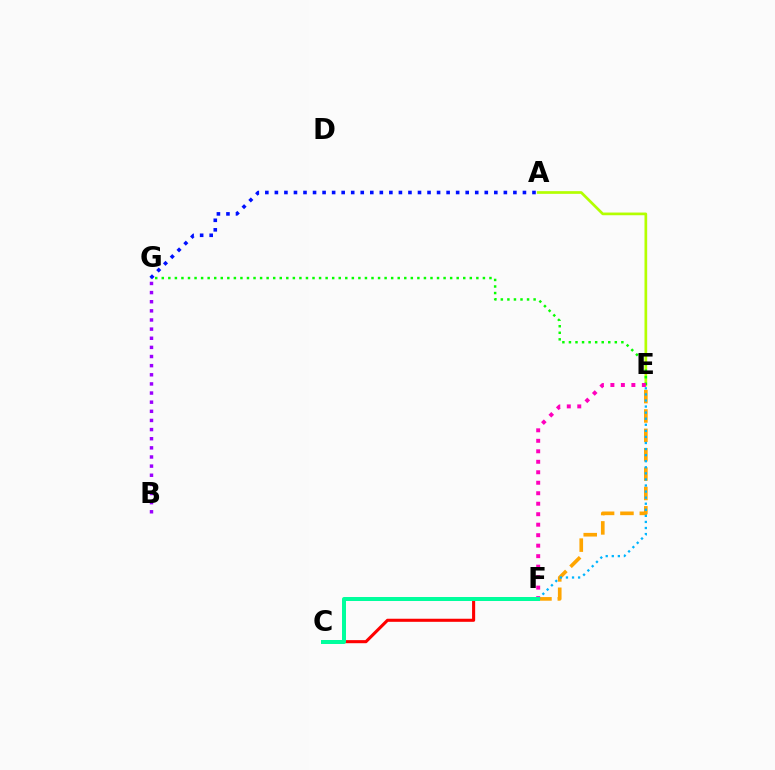{('A', 'E'): [{'color': '#b3ff00', 'line_style': 'solid', 'thickness': 1.94}], ('E', 'G'): [{'color': '#08ff00', 'line_style': 'dotted', 'thickness': 1.78}], ('E', 'F'): [{'color': '#ff00bd', 'line_style': 'dotted', 'thickness': 2.85}, {'color': '#ffa500', 'line_style': 'dashed', 'thickness': 2.63}, {'color': '#00b5ff', 'line_style': 'dotted', 'thickness': 1.65}], ('B', 'G'): [{'color': '#9b00ff', 'line_style': 'dotted', 'thickness': 2.48}], ('A', 'G'): [{'color': '#0010ff', 'line_style': 'dotted', 'thickness': 2.59}], ('C', 'F'): [{'color': '#ff0000', 'line_style': 'solid', 'thickness': 2.22}, {'color': '#00ff9d', 'line_style': 'solid', 'thickness': 2.87}]}